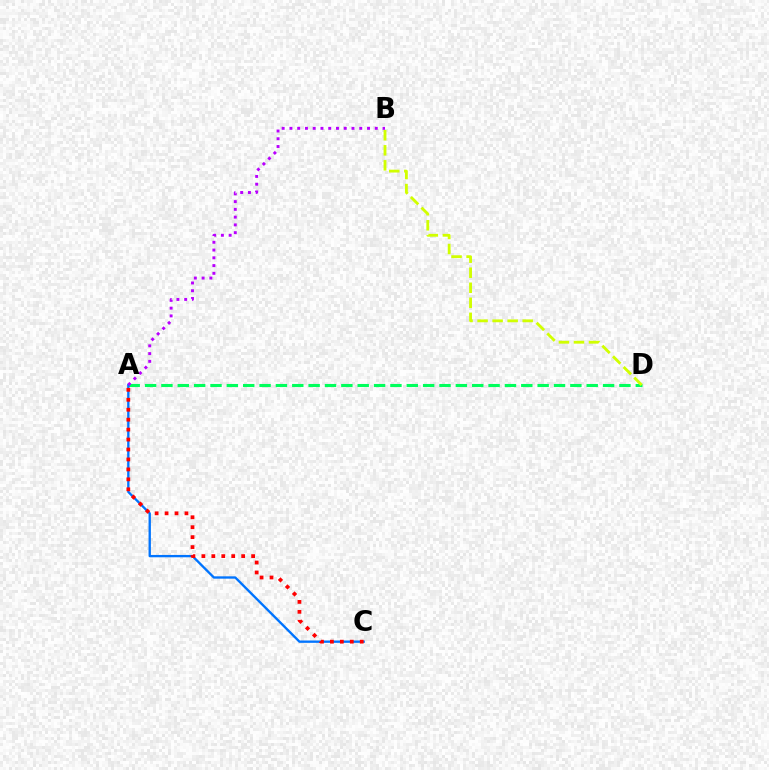{('A', 'D'): [{'color': '#00ff5c', 'line_style': 'dashed', 'thickness': 2.22}], ('A', 'C'): [{'color': '#0074ff', 'line_style': 'solid', 'thickness': 1.69}, {'color': '#ff0000', 'line_style': 'dotted', 'thickness': 2.7}], ('B', 'D'): [{'color': '#d1ff00', 'line_style': 'dashed', 'thickness': 2.04}], ('A', 'B'): [{'color': '#b900ff', 'line_style': 'dotted', 'thickness': 2.11}]}